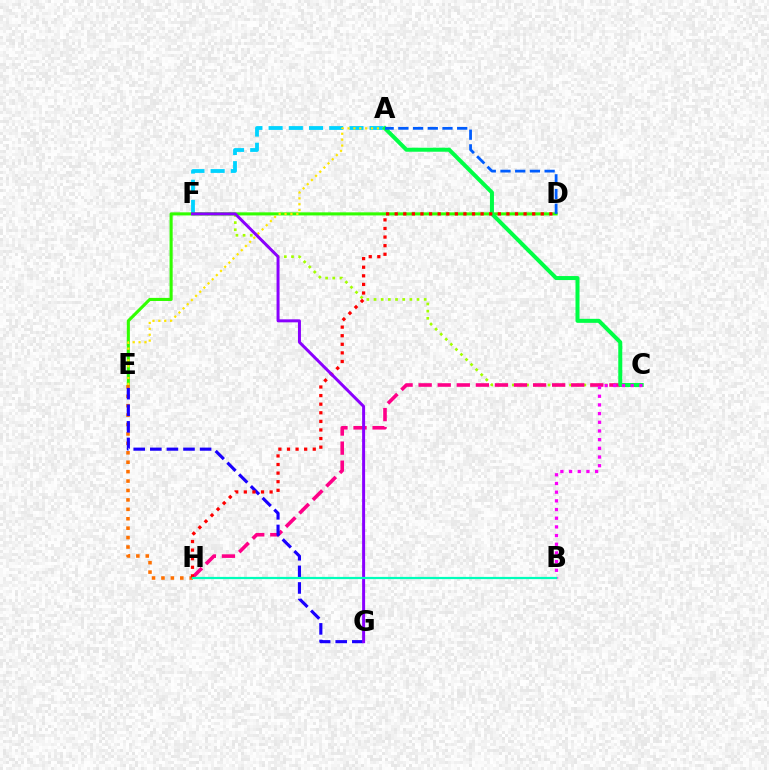{('C', 'F'): [{'color': '#a2ff00', 'line_style': 'dotted', 'thickness': 1.95}], ('A', 'F'): [{'color': '#00d3ff', 'line_style': 'dashed', 'thickness': 2.74}], ('D', 'E'): [{'color': '#31ff00', 'line_style': 'solid', 'thickness': 2.23}], ('E', 'H'): [{'color': '#ff7000', 'line_style': 'dotted', 'thickness': 2.56}], ('C', 'H'): [{'color': '#ff0088', 'line_style': 'dashed', 'thickness': 2.59}], ('A', 'E'): [{'color': '#ffe600', 'line_style': 'dotted', 'thickness': 1.6}], ('A', 'C'): [{'color': '#00ff45', 'line_style': 'solid', 'thickness': 2.89}], ('B', 'C'): [{'color': '#fa00f9', 'line_style': 'dotted', 'thickness': 2.36}], ('E', 'G'): [{'color': '#1900ff', 'line_style': 'dashed', 'thickness': 2.25}], ('A', 'D'): [{'color': '#005dff', 'line_style': 'dashed', 'thickness': 2.0}], ('D', 'H'): [{'color': '#ff0000', 'line_style': 'dotted', 'thickness': 2.33}], ('F', 'G'): [{'color': '#8a00ff', 'line_style': 'solid', 'thickness': 2.15}], ('B', 'H'): [{'color': '#00ffbb', 'line_style': 'solid', 'thickness': 1.59}]}